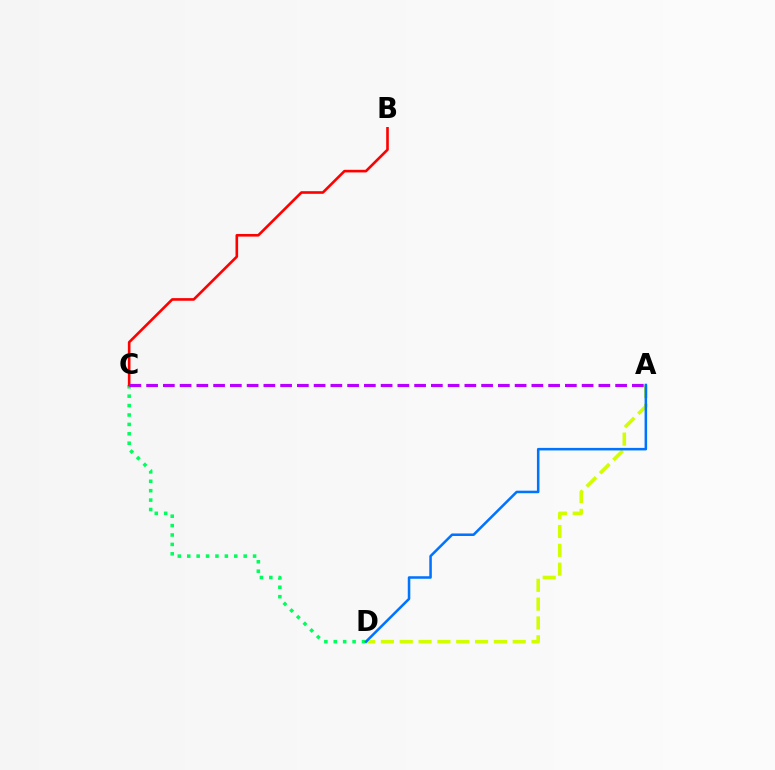{('C', 'D'): [{'color': '#00ff5c', 'line_style': 'dotted', 'thickness': 2.56}], ('B', 'C'): [{'color': '#ff0000', 'line_style': 'solid', 'thickness': 1.89}], ('A', 'D'): [{'color': '#d1ff00', 'line_style': 'dashed', 'thickness': 2.56}, {'color': '#0074ff', 'line_style': 'solid', 'thickness': 1.83}], ('A', 'C'): [{'color': '#b900ff', 'line_style': 'dashed', 'thickness': 2.28}]}